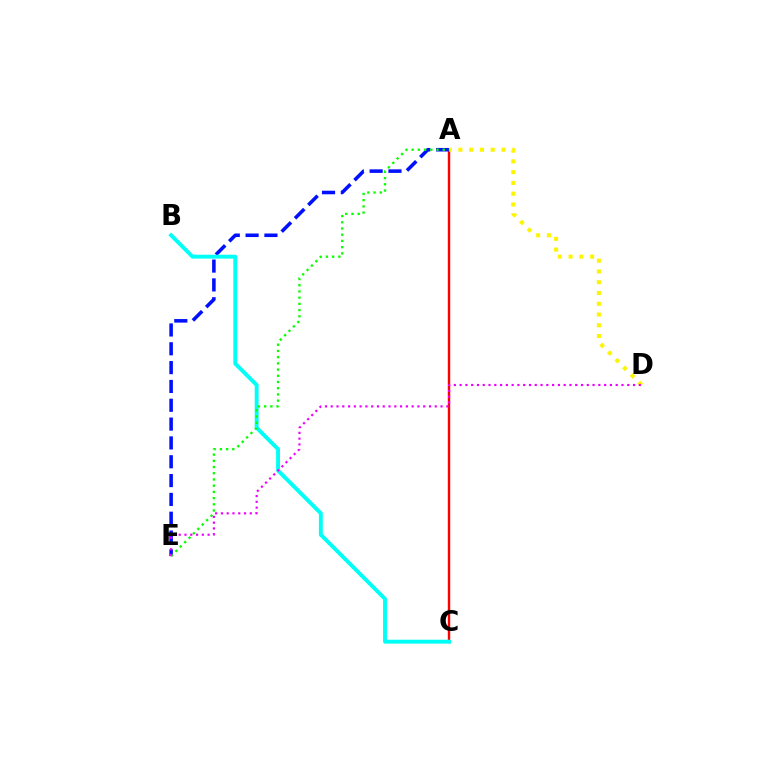{('A', 'C'): [{'color': '#ff0000', 'line_style': 'solid', 'thickness': 1.73}], ('A', 'E'): [{'color': '#0010ff', 'line_style': 'dashed', 'thickness': 2.56}, {'color': '#08ff00', 'line_style': 'dotted', 'thickness': 1.69}], ('B', 'C'): [{'color': '#00fff6', 'line_style': 'solid', 'thickness': 2.81}], ('A', 'D'): [{'color': '#fcf500', 'line_style': 'dotted', 'thickness': 2.93}], ('D', 'E'): [{'color': '#ee00ff', 'line_style': 'dotted', 'thickness': 1.57}]}